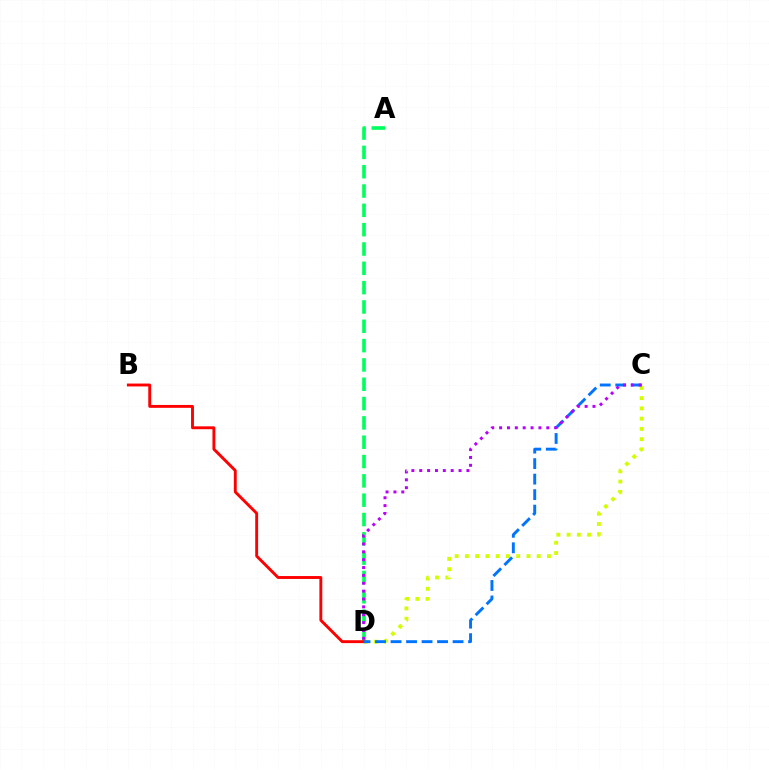{('A', 'D'): [{'color': '#00ff5c', 'line_style': 'dashed', 'thickness': 2.62}], ('C', 'D'): [{'color': '#d1ff00', 'line_style': 'dotted', 'thickness': 2.79}, {'color': '#0074ff', 'line_style': 'dashed', 'thickness': 2.11}, {'color': '#b900ff', 'line_style': 'dotted', 'thickness': 2.14}], ('B', 'D'): [{'color': '#ff0000', 'line_style': 'solid', 'thickness': 2.08}]}